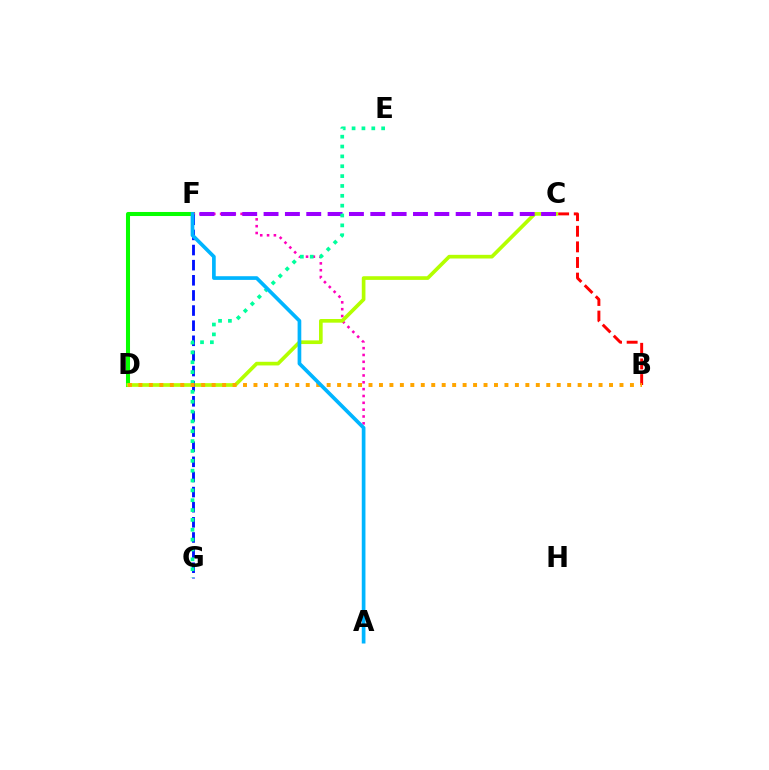{('B', 'C'): [{'color': '#ff0000', 'line_style': 'dashed', 'thickness': 2.12}], ('D', 'F'): [{'color': '#08ff00', 'line_style': 'solid', 'thickness': 2.92}], ('A', 'F'): [{'color': '#ff00bd', 'line_style': 'dotted', 'thickness': 1.86}, {'color': '#00b5ff', 'line_style': 'solid', 'thickness': 2.65}], ('C', 'D'): [{'color': '#b3ff00', 'line_style': 'solid', 'thickness': 2.64}], ('F', 'G'): [{'color': '#0010ff', 'line_style': 'dashed', 'thickness': 2.06}], ('C', 'F'): [{'color': '#9b00ff', 'line_style': 'dashed', 'thickness': 2.9}], ('E', 'G'): [{'color': '#00ff9d', 'line_style': 'dotted', 'thickness': 2.68}], ('B', 'D'): [{'color': '#ffa500', 'line_style': 'dotted', 'thickness': 2.84}]}